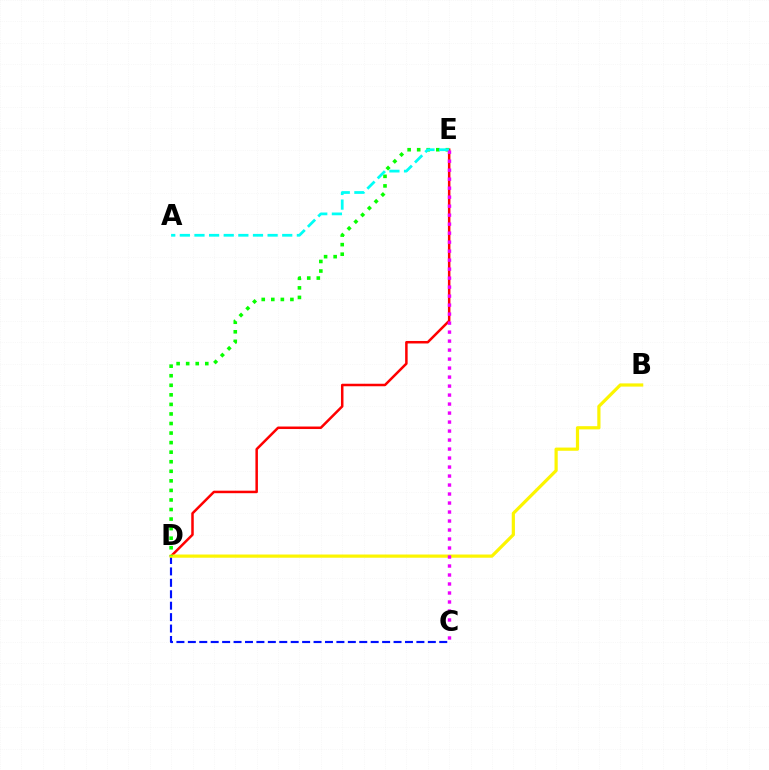{('C', 'D'): [{'color': '#0010ff', 'line_style': 'dashed', 'thickness': 1.55}], ('D', 'E'): [{'color': '#ff0000', 'line_style': 'solid', 'thickness': 1.81}, {'color': '#08ff00', 'line_style': 'dotted', 'thickness': 2.6}], ('B', 'D'): [{'color': '#fcf500', 'line_style': 'solid', 'thickness': 2.31}], ('A', 'E'): [{'color': '#00fff6', 'line_style': 'dashed', 'thickness': 1.99}], ('C', 'E'): [{'color': '#ee00ff', 'line_style': 'dotted', 'thickness': 2.44}]}